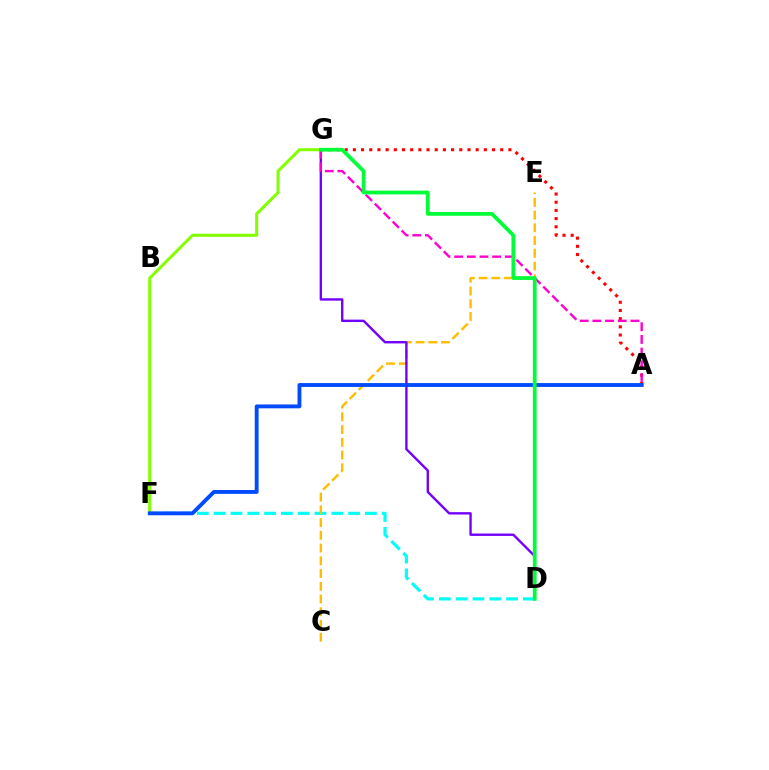{('D', 'F'): [{'color': '#00fff6', 'line_style': 'dashed', 'thickness': 2.28}], ('F', 'G'): [{'color': '#84ff00', 'line_style': 'solid', 'thickness': 2.19}], ('C', 'E'): [{'color': '#ffbd00', 'line_style': 'dashed', 'thickness': 1.73}], ('D', 'G'): [{'color': '#7200ff', 'line_style': 'solid', 'thickness': 1.71}, {'color': '#00ff39', 'line_style': 'solid', 'thickness': 2.71}], ('A', 'G'): [{'color': '#ff0000', 'line_style': 'dotted', 'thickness': 2.22}, {'color': '#ff00cf', 'line_style': 'dashed', 'thickness': 1.72}], ('A', 'F'): [{'color': '#004bff', 'line_style': 'solid', 'thickness': 2.77}]}